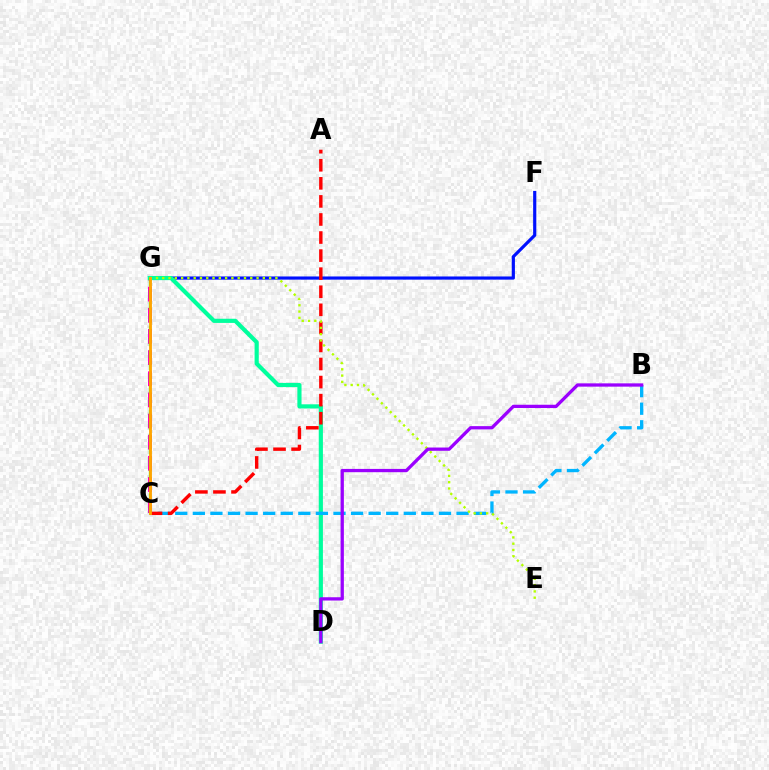{('F', 'G'): [{'color': '#0010ff', 'line_style': 'solid', 'thickness': 2.28}], ('C', 'G'): [{'color': '#ff00bd', 'line_style': 'dashed', 'thickness': 2.87}, {'color': '#08ff00', 'line_style': 'dashed', 'thickness': 1.63}, {'color': '#ffa500', 'line_style': 'solid', 'thickness': 2.05}], ('D', 'G'): [{'color': '#00ff9d', 'line_style': 'solid', 'thickness': 2.99}], ('B', 'C'): [{'color': '#00b5ff', 'line_style': 'dashed', 'thickness': 2.39}], ('A', 'C'): [{'color': '#ff0000', 'line_style': 'dashed', 'thickness': 2.45}], ('E', 'G'): [{'color': '#b3ff00', 'line_style': 'dotted', 'thickness': 1.71}], ('B', 'D'): [{'color': '#9b00ff', 'line_style': 'solid', 'thickness': 2.37}]}